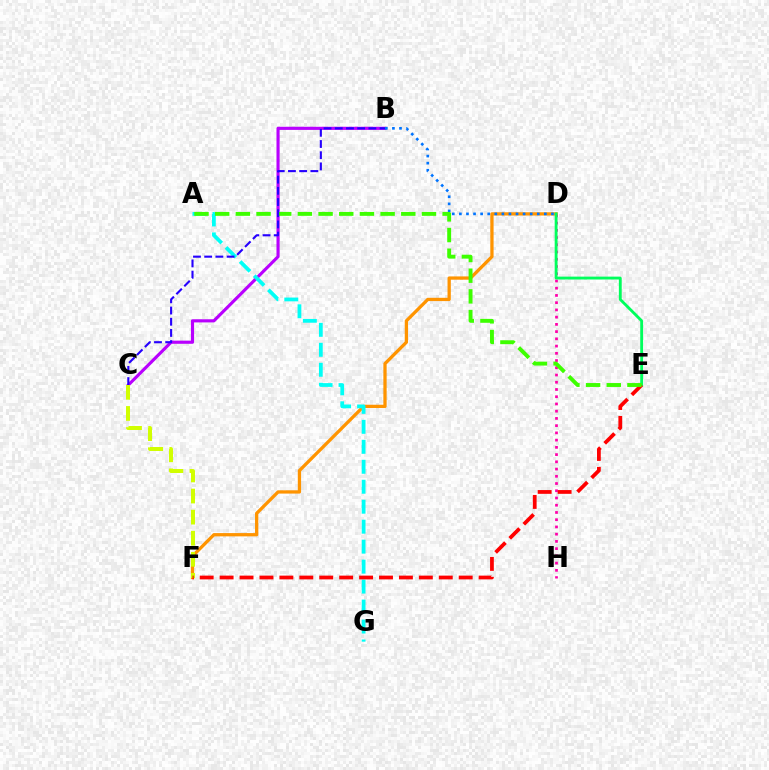{('B', 'C'): [{'color': '#b900ff', 'line_style': 'solid', 'thickness': 2.26}, {'color': '#2500ff', 'line_style': 'dashed', 'thickness': 1.52}], ('D', 'F'): [{'color': '#ff9400', 'line_style': 'solid', 'thickness': 2.36}], ('B', 'D'): [{'color': '#0074ff', 'line_style': 'dotted', 'thickness': 1.92}], ('C', 'F'): [{'color': '#d1ff00', 'line_style': 'dashed', 'thickness': 2.86}], ('A', 'G'): [{'color': '#00fff6', 'line_style': 'dashed', 'thickness': 2.71}], ('D', 'H'): [{'color': '#ff00ac', 'line_style': 'dotted', 'thickness': 1.97}], ('D', 'E'): [{'color': '#00ff5c', 'line_style': 'solid', 'thickness': 2.06}], ('E', 'F'): [{'color': '#ff0000', 'line_style': 'dashed', 'thickness': 2.71}], ('A', 'E'): [{'color': '#3dff00', 'line_style': 'dashed', 'thickness': 2.81}]}